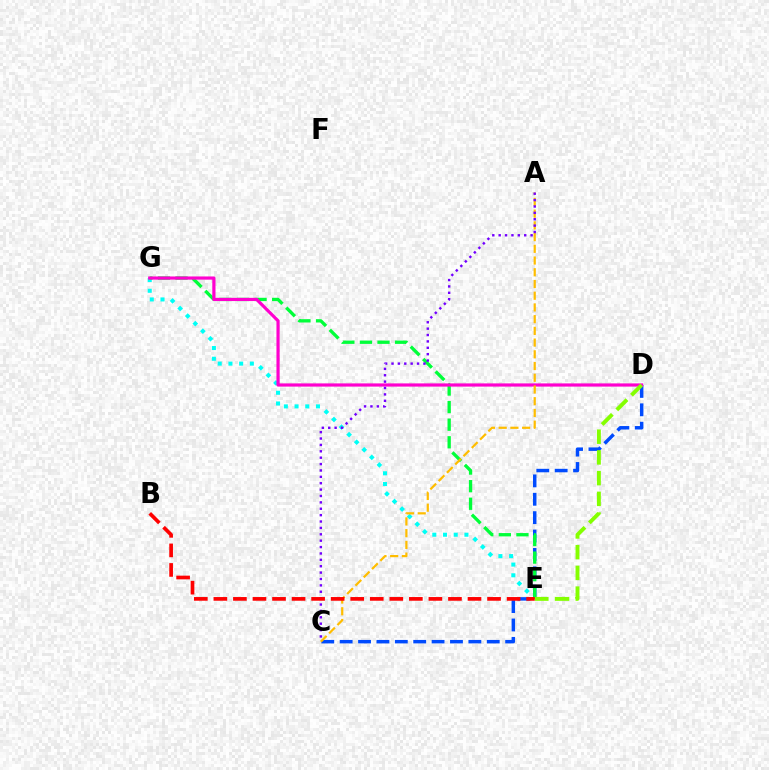{('C', 'D'): [{'color': '#004bff', 'line_style': 'dashed', 'thickness': 2.5}], ('E', 'G'): [{'color': '#00fff6', 'line_style': 'dotted', 'thickness': 2.91}, {'color': '#00ff39', 'line_style': 'dashed', 'thickness': 2.39}], ('D', 'G'): [{'color': '#ff00cf', 'line_style': 'solid', 'thickness': 2.3}], ('D', 'E'): [{'color': '#84ff00', 'line_style': 'dashed', 'thickness': 2.82}], ('A', 'C'): [{'color': '#ffbd00', 'line_style': 'dashed', 'thickness': 1.59}, {'color': '#7200ff', 'line_style': 'dotted', 'thickness': 1.73}], ('B', 'E'): [{'color': '#ff0000', 'line_style': 'dashed', 'thickness': 2.66}]}